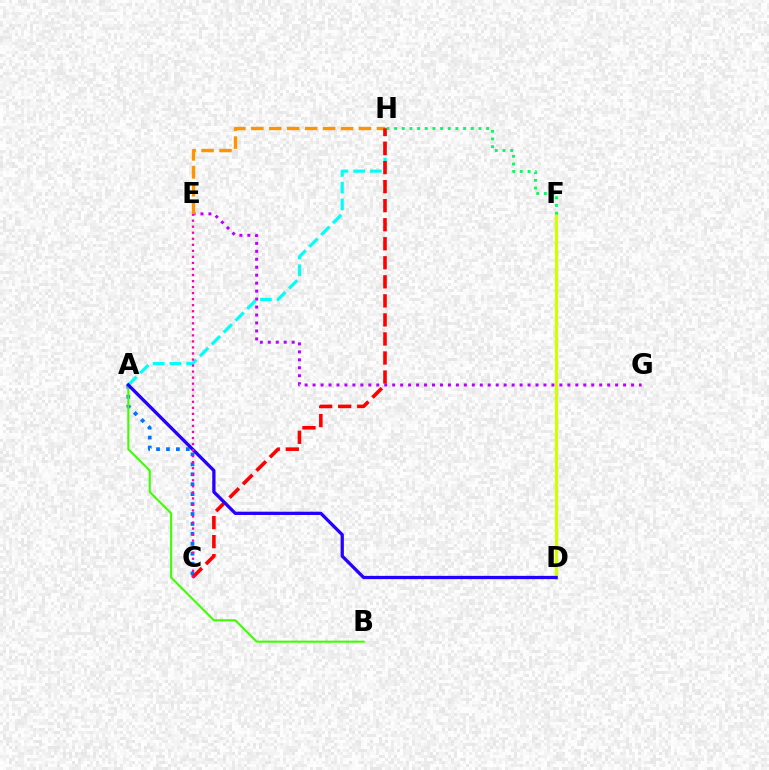{('A', 'C'): [{'color': '#0074ff', 'line_style': 'dotted', 'thickness': 2.7}], ('E', 'G'): [{'color': '#b900ff', 'line_style': 'dotted', 'thickness': 2.16}], ('D', 'F'): [{'color': '#d1ff00', 'line_style': 'solid', 'thickness': 2.32}], ('A', 'H'): [{'color': '#00fff6', 'line_style': 'dashed', 'thickness': 2.27}], ('F', 'H'): [{'color': '#00ff5c', 'line_style': 'dotted', 'thickness': 2.08}], ('E', 'H'): [{'color': '#ff9400', 'line_style': 'dashed', 'thickness': 2.44}], ('A', 'B'): [{'color': '#3dff00', 'line_style': 'solid', 'thickness': 1.5}], ('C', 'H'): [{'color': '#ff0000', 'line_style': 'dashed', 'thickness': 2.59}], ('A', 'D'): [{'color': '#2500ff', 'line_style': 'solid', 'thickness': 2.36}], ('C', 'E'): [{'color': '#ff00ac', 'line_style': 'dotted', 'thickness': 1.64}]}